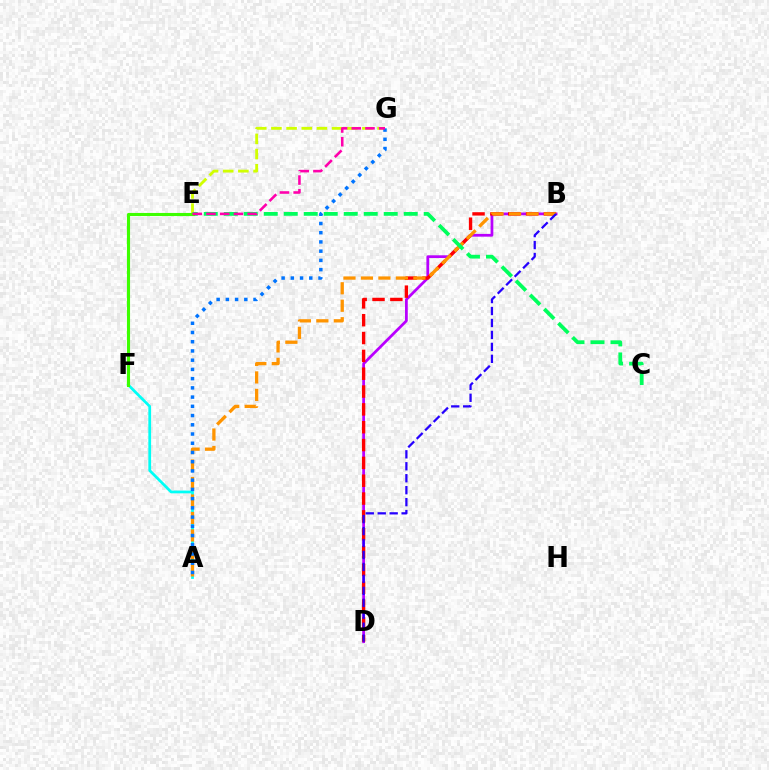{('A', 'F'): [{'color': '#00fff6', 'line_style': 'solid', 'thickness': 1.99}], ('B', 'D'): [{'color': '#b900ff', 'line_style': 'solid', 'thickness': 1.98}, {'color': '#ff0000', 'line_style': 'dashed', 'thickness': 2.42}, {'color': '#2500ff', 'line_style': 'dashed', 'thickness': 1.62}], ('E', 'G'): [{'color': '#d1ff00', 'line_style': 'dashed', 'thickness': 2.06}, {'color': '#ff00ac', 'line_style': 'dashed', 'thickness': 1.86}], ('A', 'B'): [{'color': '#ff9400', 'line_style': 'dashed', 'thickness': 2.37}], ('C', 'E'): [{'color': '#00ff5c', 'line_style': 'dashed', 'thickness': 2.72}], ('A', 'G'): [{'color': '#0074ff', 'line_style': 'dotted', 'thickness': 2.51}], ('E', 'F'): [{'color': '#3dff00', 'line_style': 'solid', 'thickness': 2.23}]}